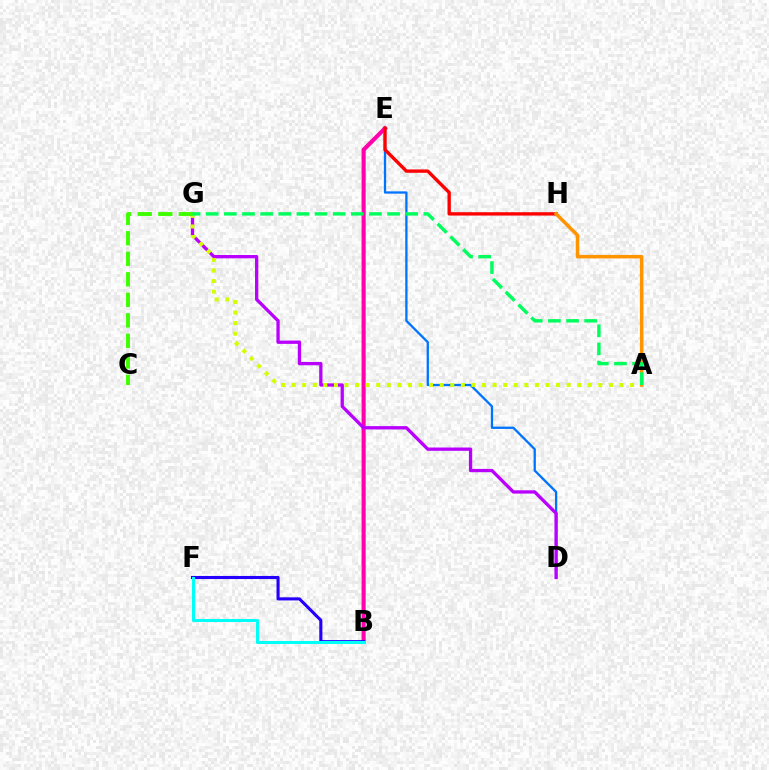{('B', 'E'): [{'color': '#ff00ac', 'line_style': 'solid', 'thickness': 2.95}], ('B', 'F'): [{'color': '#2500ff', 'line_style': 'solid', 'thickness': 2.23}, {'color': '#00fff6', 'line_style': 'solid', 'thickness': 2.19}], ('D', 'E'): [{'color': '#0074ff', 'line_style': 'solid', 'thickness': 1.65}], ('D', 'G'): [{'color': '#b900ff', 'line_style': 'solid', 'thickness': 2.38}], ('E', 'H'): [{'color': '#ff0000', 'line_style': 'solid', 'thickness': 2.41}], ('A', 'G'): [{'color': '#d1ff00', 'line_style': 'dotted', 'thickness': 2.87}, {'color': '#00ff5c', 'line_style': 'dashed', 'thickness': 2.46}], ('C', 'G'): [{'color': '#3dff00', 'line_style': 'dashed', 'thickness': 2.79}], ('A', 'H'): [{'color': '#ff9400', 'line_style': 'solid', 'thickness': 2.52}]}